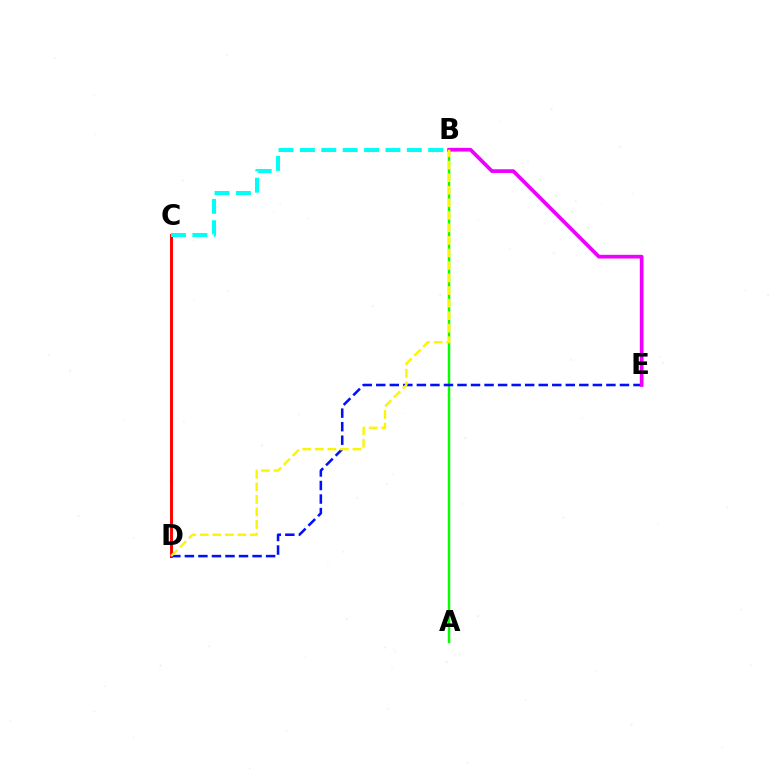{('C', 'D'): [{'color': '#ff0000', 'line_style': 'solid', 'thickness': 2.11}], ('A', 'B'): [{'color': '#08ff00', 'line_style': 'solid', 'thickness': 1.76}], ('D', 'E'): [{'color': '#0010ff', 'line_style': 'dashed', 'thickness': 1.84}], ('B', 'E'): [{'color': '#ee00ff', 'line_style': 'solid', 'thickness': 2.67}], ('B', 'C'): [{'color': '#00fff6', 'line_style': 'dashed', 'thickness': 2.91}], ('B', 'D'): [{'color': '#fcf500', 'line_style': 'dashed', 'thickness': 1.7}]}